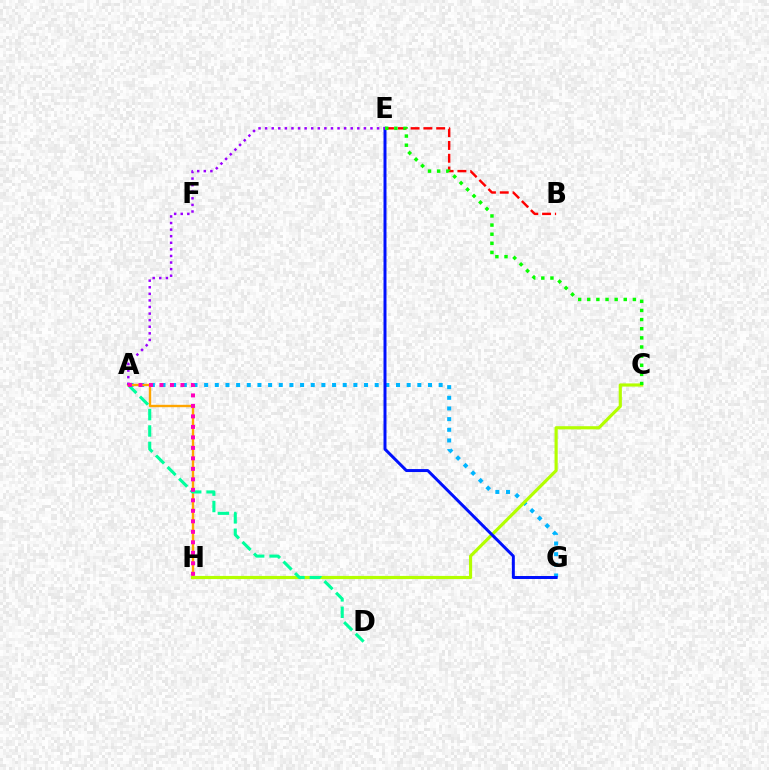{('A', 'G'): [{'color': '#00b5ff', 'line_style': 'dotted', 'thickness': 2.9}], ('A', 'H'): [{'color': '#ffa500', 'line_style': 'solid', 'thickness': 1.72}, {'color': '#ff00bd', 'line_style': 'dotted', 'thickness': 2.85}], ('B', 'E'): [{'color': '#ff0000', 'line_style': 'dashed', 'thickness': 1.74}], ('C', 'H'): [{'color': '#b3ff00', 'line_style': 'solid', 'thickness': 2.27}], ('E', 'G'): [{'color': '#0010ff', 'line_style': 'solid', 'thickness': 2.14}], ('C', 'E'): [{'color': '#08ff00', 'line_style': 'dotted', 'thickness': 2.48}], ('A', 'E'): [{'color': '#9b00ff', 'line_style': 'dotted', 'thickness': 1.79}], ('A', 'D'): [{'color': '#00ff9d', 'line_style': 'dashed', 'thickness': 2.22}]}